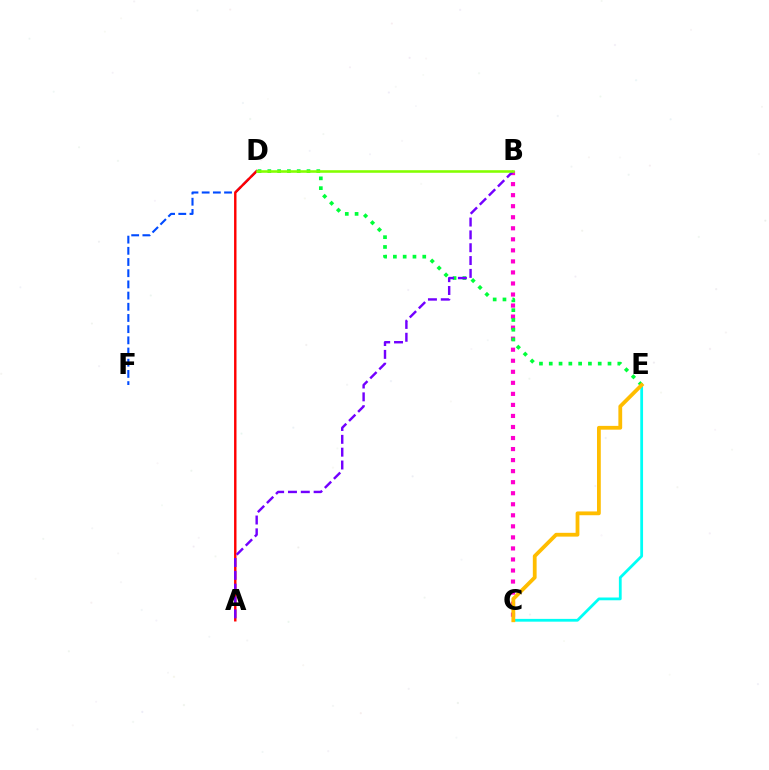{('D', 'F'): [{'color': '#004bff', 'line_style': 'dashed', 'thickness': 1.52}], ('A', 'D'): [{'color': '#ff0000', 'line_style': 'solid', 'thickness': 1.74}], ('C', 'E'): [{'color': '#00fff6', 'line_style': 'solid', 'thickness': 2.0}, {'color': '#ffbd00', 'line_style': 'solid', 'thickness': 2.73}], ('B', 'C'): [{'color': '#ff00cf', 'line_style': 'dotted', 'thickness': 3.0}], ('D', 'E'): [{'color': '#00ff39', 'line_style': 'dotted', 'thickness': 2.66}], ('A', 'B'): [{'color': '#7200ff', 'line_style': 'dashed', 'thickness': 1.74}], ('B', 'D'): [{'color': '#84ff00', 'line_style': 'solid', 'thickness': 1.84}]}